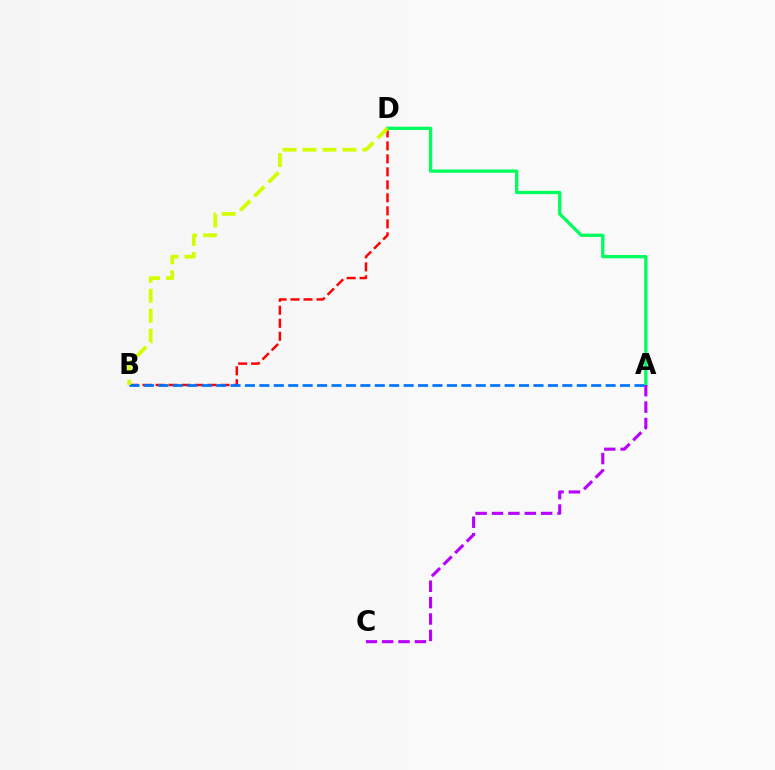{('B', 'D'): [{'color': '#ff0000', 'line_style': 'dashed', 'thickness': 1.77}, {'color': '#d1ff00', 'line_style': 'dashed', 'thickness': 2.71}], ('A', 'D'): [{'color': '#00ff5c', 'line_style': 'solid', 'thickness': 2.37}], ('A', 'B'): [{'color': '#0074ff', 'line_style': 'dashed', 'thickness': 1.96}], ('A', 'C'): [{'color': '#b900ff', 'line_style': 'dashed', 'thickness': 2.23}]}